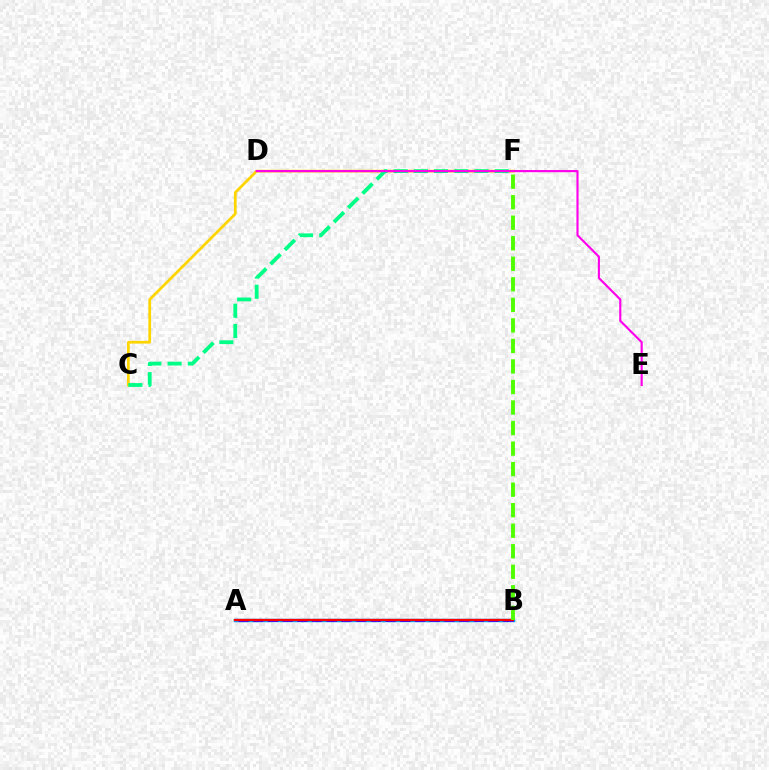{('C', 'F'): [{'color': '#ffd500', 'line_style': 'solid', 'thickness': 1.98}, {'color': '#00ff86', 'line_style': 'dashed', 'thickness': 2.74}], ('A', 'B'): [{'color': '#009eff', 'line_style': 'solid', 'thickness': 2.48}, {'color': '#3700ff', 'line_style': 'dashed', 'thickness': 2.0}, {'color': '#ff0000', 'line_style': 'solid', 'thickness': 1.63}], ('B', 'F'): [{'color': '#4fff00', 'line_style': 'dashed', 'thickness': 2.79}], ('D', 'E'): [{'color': '#ff00ed', 'line_style': 'solid', 'thickness': 1.54}]}